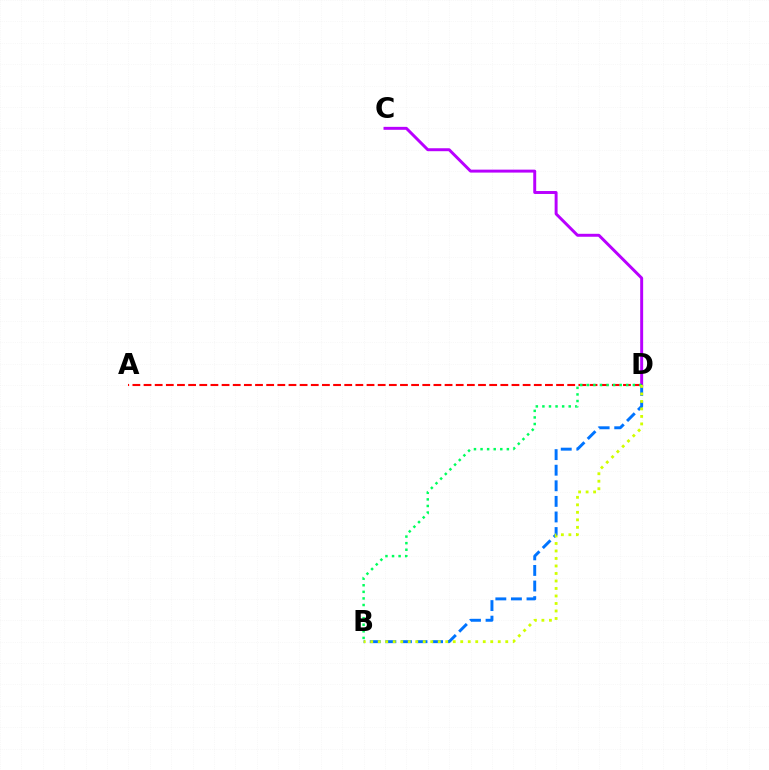{('B', 'D'): [{'color': '#0074ff', 'line_style': 'dashed', 'thickness': 2.12}, {'color': '#00ff5c', 'line_style': 'dotted', 'thickness': 1.79}, {'color': '#d1ff00', 'line_style': 'dotted', 'thickness': 2.04}], ('C', 'D'): [{'color': '#b900ff', 'line_style': 'solid', 'thickness': 2.13}], ('A', 'D'): [{'color': '#ff0000', 'line_style': 'dashed', 'thickness': 1.51}]}